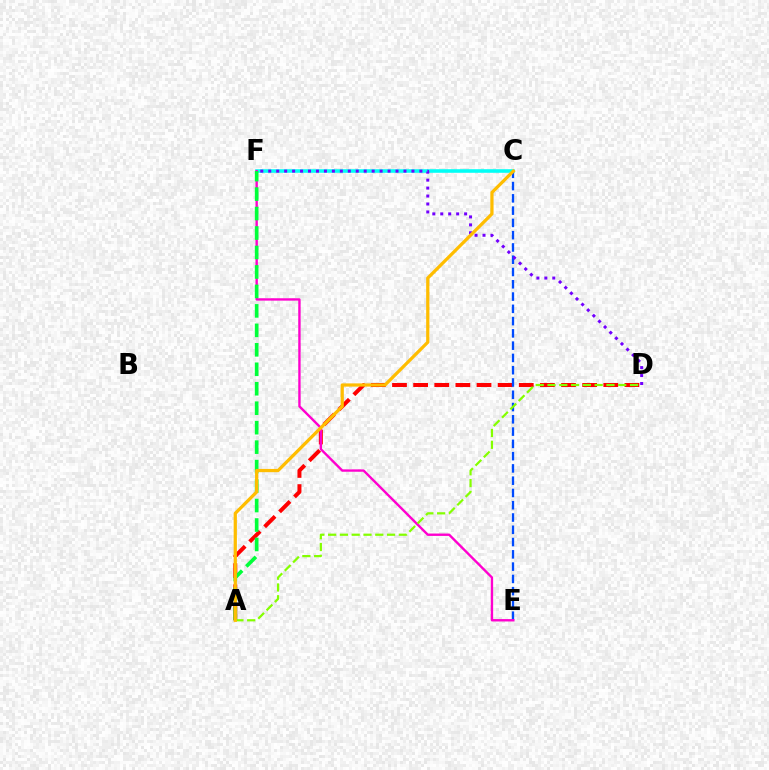{('C', 'F'): [{'color': '#00fff6', 'line_style': 'solid', 'thickness': 2.57}], ('A', 'D'): [{'color': '#ff0000', 'line_style': 'dashed', 'thickness': 2.87}, {'color': '#84ff00', 'line_style': 'dashed', 'thickness': 1.6}], ('C', 'E'): [{'color': '#004bff', 'line_style': 'dashed', 'thickness': 1.67}], ('D', 'F'): [{'color': '#7200ff', 'line_style': 'dotted', 'thickness': 2.16}], ('E', 'F'): [{'color': '#ff00cf', 'line_style': 'solid', 'thickness': 1.71}], ('A', 'F'): [{'color': '#00ff39', 'line_style': 'dashed', 'thickness': 2.64}], ('A', 'C'): [{'color': '#ffbd00', 'line_style': 'solid', 'thickness': 2.33}]}